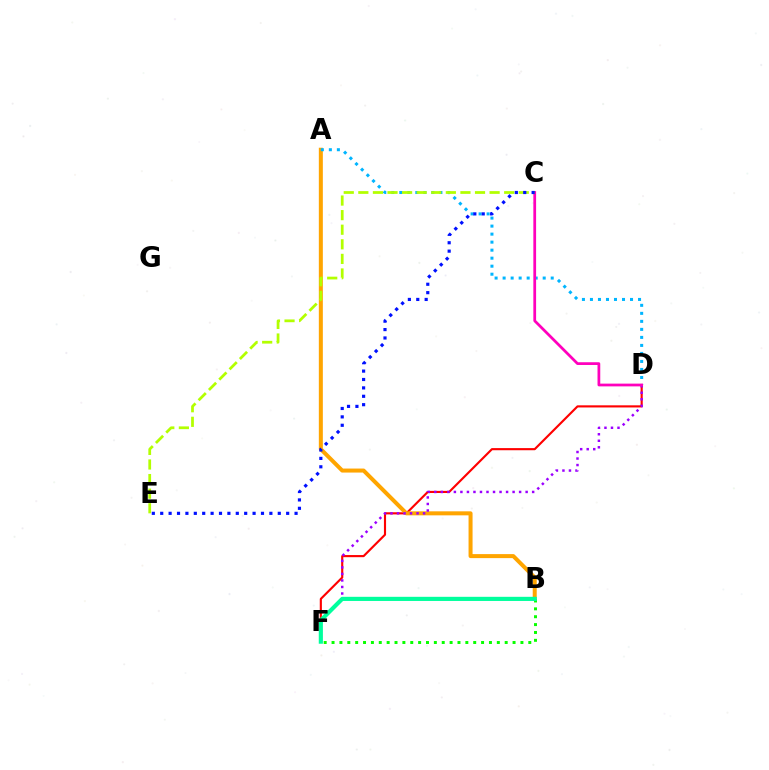{('D', 'F'): [{'color': '#ff0000', 'line_style': 'solid', 'thickness': 1.54}, {'color': '#9b00ff', 'line_style': 'dotted', 'thickness': 1.77}], ('A', 'B'): [{'color': '#ffa500', 'line_style': 'solid', 'thickness': 2.89}], ('A', 'D'): [{'color': '#00b5ff', 'line_style': 'dotted', 'thickness': 2.18}], ('C', 'D'): [{'color': '#ff00bd', 'line_style': 'solid', 'thickness': 1.98}], ('B', 'F'): [{'color': '#08ff00', 'line_style': 'dotted', 'thickness': 2.14}, {'color': '#00ff9d', 'line_style': 'solid', 'thickness': 2.98}], ('C', 'E'): [{'color': '#b3ff00', 'line_style': 'dashed', 'thickness': 1.98}, {'color': '#0010ff', 'line_style': 'dotted', 'thickness': 2.28}]}